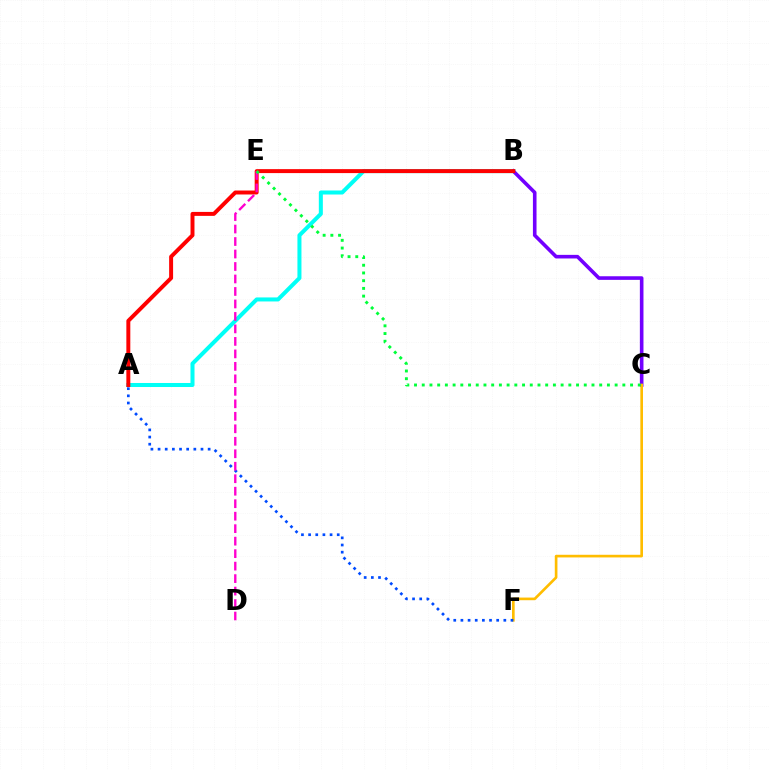{('A', 'B'): [{'color': '#00fff6', 'line_style': 'solid', 'thickness': 2.9}, {'color': '#ff0000', 'line_style': 'solid', 'thickness': 2.85}], ('B', 'C'): [{'color': '#7200ff', 'line_style': 'solid', 'thickness': 2.6}], ('B', 'E'): [{'color': '#84ff00', 'line_style': 'dashed', 'thickness': 1.88}], ('C', 'F'): [{'color': '#ffbd00', 'line_style': 'solid', 'thickness': 1.91}], ('A', 'F'): [{'color': '#004bff', 'line_style': 'dotted', 'thickness': 1.94}], ('D', 'E'): [{'color': '#ff00cf', 'line_style': 'dashed', 'thickness': 1.7}], ('C', 'E'): [{'color': '#00ff39', 'line_style': 'dotted', 'thickness': 2.1}]}